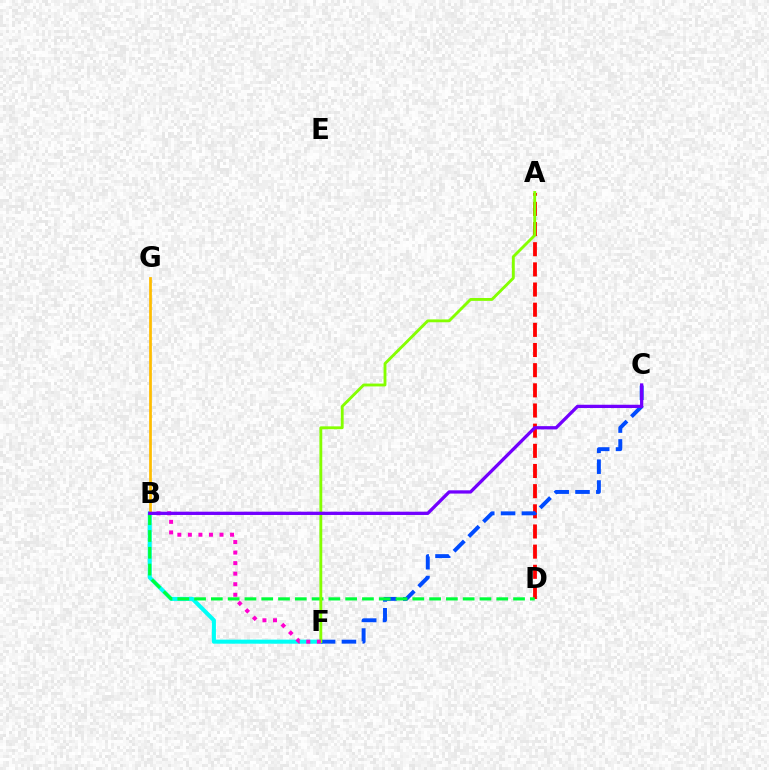{('A', 'D'): [{'color': '#ff0000', 'line_style': 'dashed', 'thickness': 2.74}], ('B', 'F'): [{'color': '#00fff6', 'line_style': 'solid', 'thickness': 2.93}, {'color': '#ff00cf', 'line_style': 'dotted', 'thickness': 2.86}], ('C', 'F'): [{'color': '#004bff', 'line_style': 'dashed', 'thickness': 2.83}], ('B', 'G'): [{'color': '#ffbd00', 'line_style': 'solid', 'thickness': 1.97}], ('B', 'D'): [{'color': '#00ff39', 'line_style': 'dashed', 'thickness': 2.28}], ('A', 'F'): [{'color': '#84ff00', 'line_style': 'solid', 'thickness': 2.06}], ('B', 'C'): [{'color': '#7200ff', 'line_style': 'solid', 'thickness': 2.36}]}